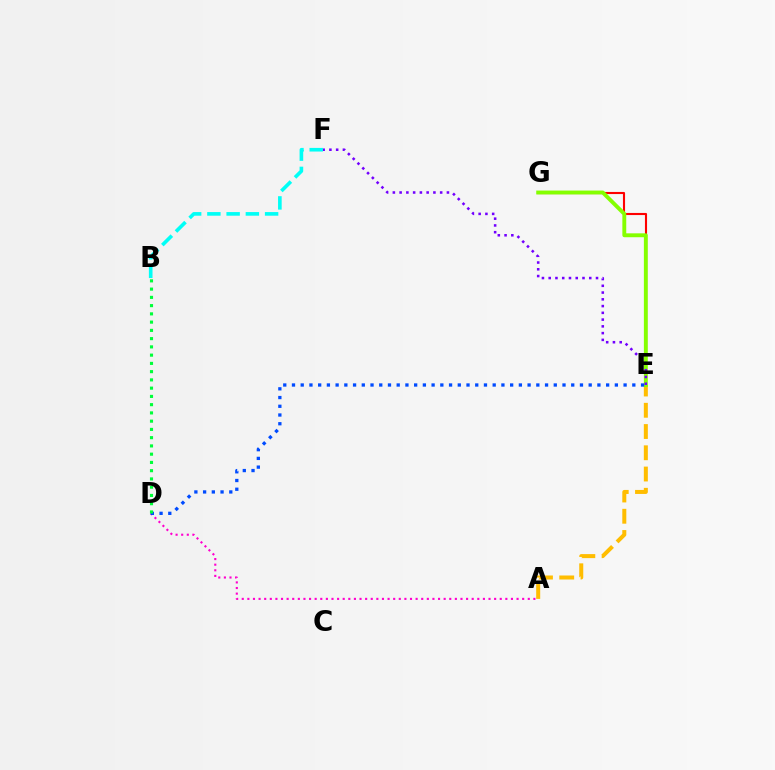{('A', 'E'): [{'color': '#ffbd00', 'line_style': 'dashed', 'thickness': 2.89}], ('E', 'G'): [{'color': '#ff0000', 'line_style': 'solid', 'thickness': 1.52}, {'color': '#84ff00', 'line_style': 'solid', 'thickness': 2.8}], ('B', 'F'): [{'color': '#00fff6', 'line_style': 'dashed', 'thickness': 2.61}], ('A', 'D'): [{'color': '#ff00cf', 'line_style': 'dotted', 'thickness': 1.52}], ('D', 'E'): [{'color': '#004bff', 'line_style': 'dotted', 'thickness': 2.37}], ('B', 'D'): [{'color': '#00ff39', 'line_style': 'dotted', 'thickness': 2.24}], ('E', 'F'): [{'color': '#7200ff', 'line_style': 'dotted', 'thickness': 1.84}]}